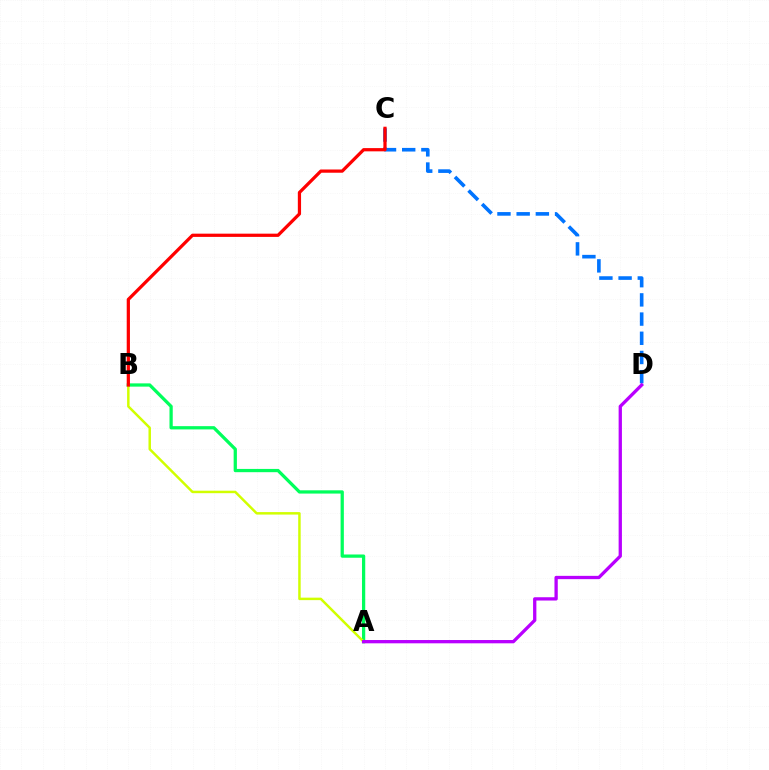{('A', 'B'): [{'color': '#00ff5c', 'line_style': 'solid', 'thickness': 2.35}, {'color': '#d1ff00', 'line_style': 'solid', 'thickness': 1.79}], ('C', 'D'): [{'color': '#0074ff', 'line_style': 'dashed', 'thickness': 2.61}], ('B', 'C'): [{'color': '#ff0000', 'line_style': 'solid', 'thickness': 2.33}], ('A', 'D'): [{'color': '#b900ff', 'line_style': 'solid', 'thickness': 2.37}]}